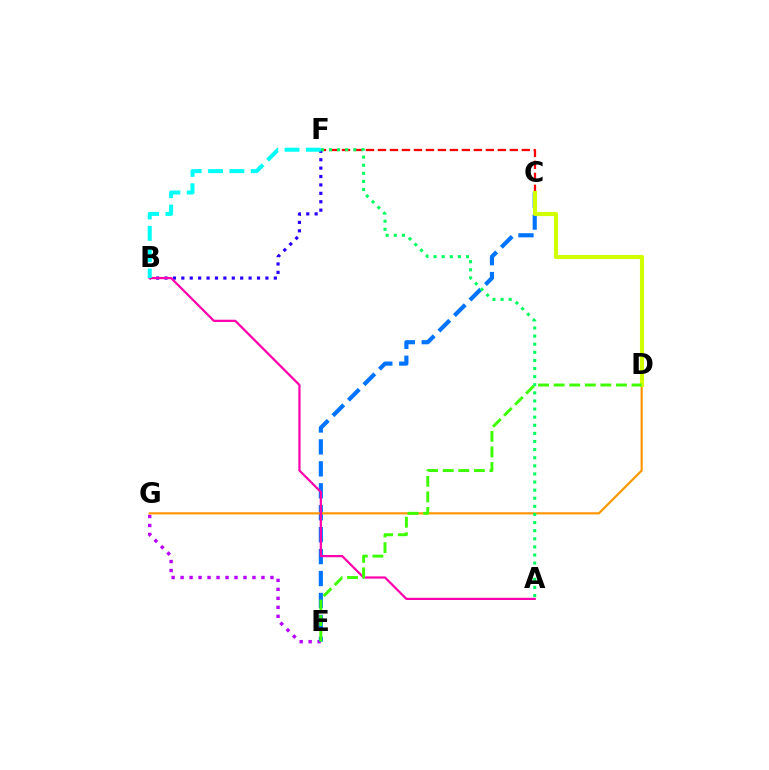{('E', 'G'): [{'color': '#b900ff', 'line_style': 'dotted', 'thickness': 2.44}], ('C', 'F'): [{'color': '#ff0000', 'line_style': 'dashed', 'thickness': 1.63}], ('B', 'F'): [{'color': '#2500ff', 'line_style': 'dotted', 'thickness': 2.28}, {'color': '#00fff6', 'line_style': 'dashed', 'thickness': 2.9}], ('C', 'E'): [{'color': '#0074ff', 'line_style': 'dashed', 'thickness': 2.98}], ('D', 'G'): [{'color': '#ff9400', 'line_style': 'solid', 'thickness': 1.55}], ('A', 'B'): [{'color': '#ff00ac', 'line_style': 'solid', 'thickness': 1.6}], ('C', 'D'): [{'color': '#d1ff00', 'line_style': 'solid', 'thickness': 2.98}], ('A', 'F'): [{'color': '#00ff5c', 'line_style': 'dotted', 'thickness': 2.2}], ('D', 'E'): [{'color': '#3dff00', 'line_style': 'dashed', 'thickness': 2.12}]}